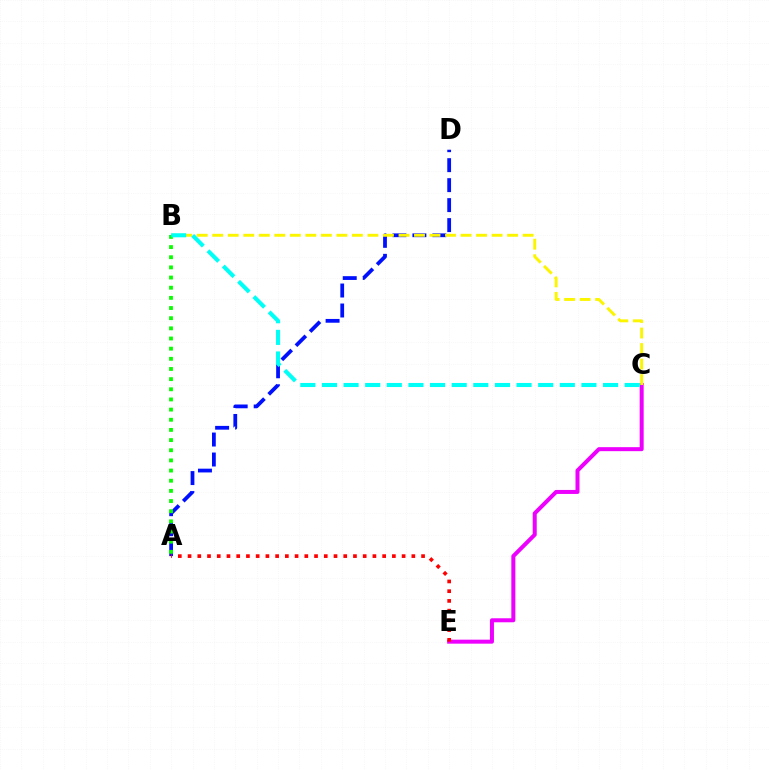{('A', 'D'): [{'color': '#0010ff', 'line_style': 'dashed', 'thickness': 2.71}], ('C', 'E'): [{'color': '#ee00ff', 'line_style': 'solid', 'thickness': 2.88}], ('B', 'C'): [{'color': '#fcf500', 'line_style': 'dashed', 'thickness': 2.11}, {'color': '#00fff6', 'line_style': 'dashed', 'thickness': 2.94}], ('A', 'E'): [{'color': '#ff0000', 'line_style': 'dotted', 'thickness': 2.64}], ('A', 'B'): [{'color': '#08ff00', 'line_style': 'dotted', 'thickness': 2.76}]}